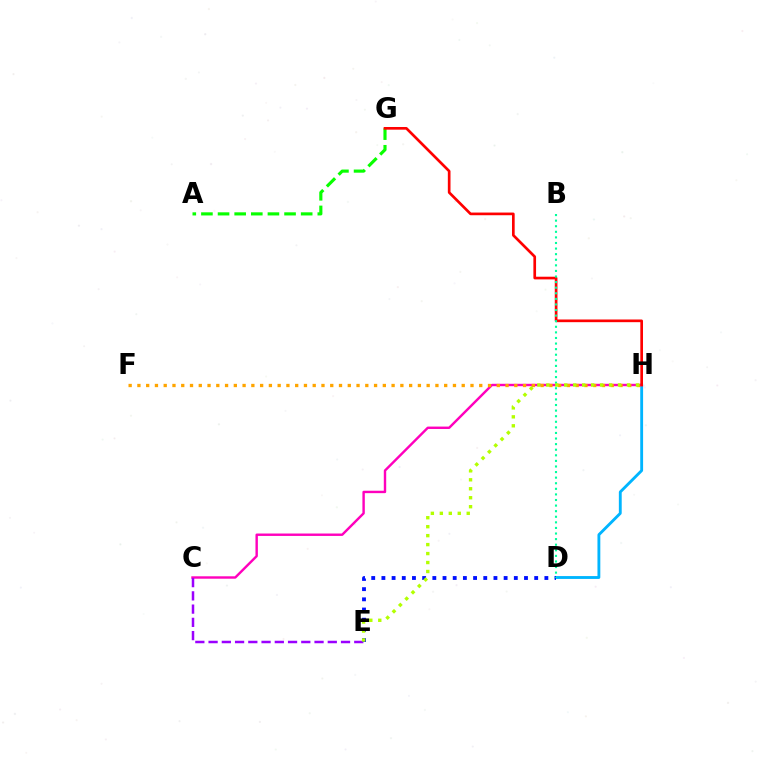{('D', 'H'): [{'color': '#00b5ff', 'line_style': 'solid', 'thickness': 2.06}], ('A', 'G'): [{'color': '#08ff00', 'line_style': 'dashed', 'thickness': 2.26}], ('C', 'H'): [{'color': '#ff00bd', 'line_style': 'solid', 'thickness': 1.74}], ('C', 'E'): [{'color': '#9b00ff', 'line_style': 'dashed', 'thickness': 1.8}], ('F', 'H'): [{'color': '#ffa500', 'line_style': 'dotted', 'thickness': 2.38}], ('D', 'E'): [{'color': '#0010ff', 'line_style': 'dotted', 'thickness': 2.77}], ('G', 'H'): [{'color': '#ff0000', 'line_style': 'solid', 'thickness': 1.93}], ('B', 'D'): [{'color': '#00ff9d', 'line_style': 'dotted', 'thickness': 1.52}], ('E', 'H'): [{'color': '#b3ff00', 'line_style': 'dotted', 'thickness': 2.44}]}